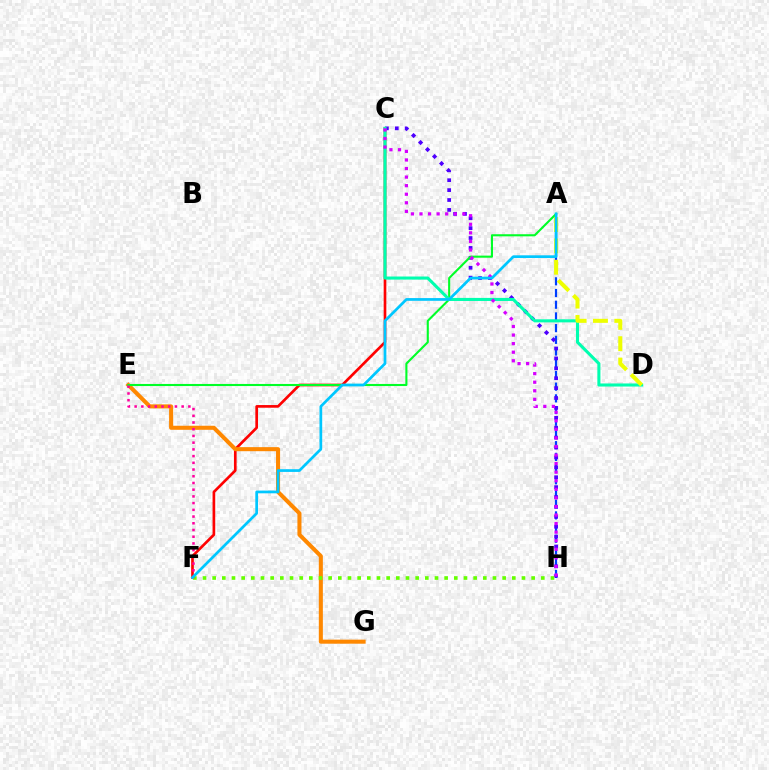{('A', 'H'): [{'color': '#003fff', 'line_style': 'dashed', 'thickness': 1.59}], ('C', 'F'): [{'color': '#ff0000', 'line_style': 'solid', 'thickness': 1.92}], ('C', 'H'): [{'color': '#4f00ff', 'line_style': 'dotted', 'thickness': 2.69}, {'color': '#d600ff', 'line_style': 'dotted', 'thickness': 2.33}], ('E', 'G'): [{'color': '#ff8800', 'line_style': 'solid', 'thickness': 2.92}], ('A', 'E'): [{'color': '#00ff27', 'line_style': 'solid', 'thickness': 1.51}], ('F', 'H'): [{'color': '#66ff00', 'line_style': 'dotted', 'thickness': 2.63}], ('C', 'D'): [{'color': '#00ffaf', 'line_style': 'solid', 'thickness': 2.21}], ('E', 'F'): [{'color': '#ff00a0', 'line_style': 'dotted', 'thickness': 1.82}], ('A', 'D'): [{'color': '#eeff00', 'line_style': 'dashed', 'thickness': 2.9}], ('A', 'F'): [{'color': '#00c7ff', 'line_style': 'solid', 'thickness': 1.96}]}